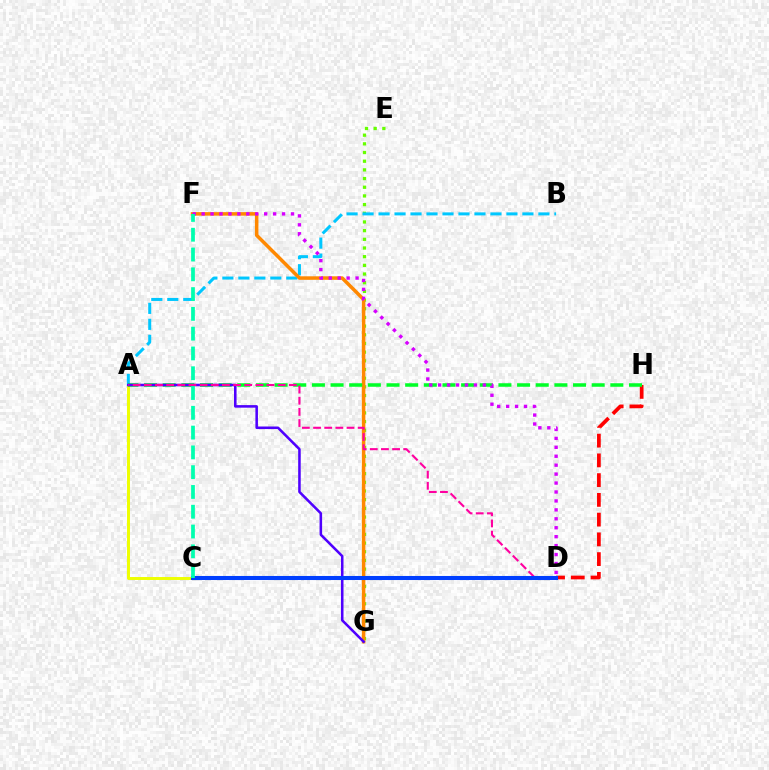{('E', 'G'): [{'color': '#66ff00', 'line_style': 'dotted', 'thickness': 2.36}], ('A', 'C'): [{'color': '#eeff00', 'line_style': 'solid', 'thickness': 2.12}], ('A', 'B'): [{'color': '#00c7ff', 'line_style': 'dashed', 'thickness': 2.17}], ('D', 'H'): [{'color': '#ff0000', 'line_style': 'dashed', 'thickness': 2.68}], ('F', 'G'): [{'color': '#ff8800', 'line_style': 'solid', 'thickness': 2.53}], ('A', 'H'): [{'color': '#00ff27', 'line_style': 'dashed', 'thickness': 2.53}], ('A', 'G'): [{'color': '#4f00ff', 'line_style': 'solid', 'thickness': 1.84}], ('A', 'D'): [{'color': '#ff00a0', 'line_style': 'dashed', 'thickness': 1.52}], ('C', 'D'): [{'color': '#003fff', 'line_style': 'solid', 'thickness': 2.92}], ('D', 'F'): [{'color': '#d600ff', 'line_style': 'dotted', 'thickness': 2.43}], ('C', 'F'): [{'color': '#00ffaf', 'line_style': 'dashed', 'thickness': 2.69}]}